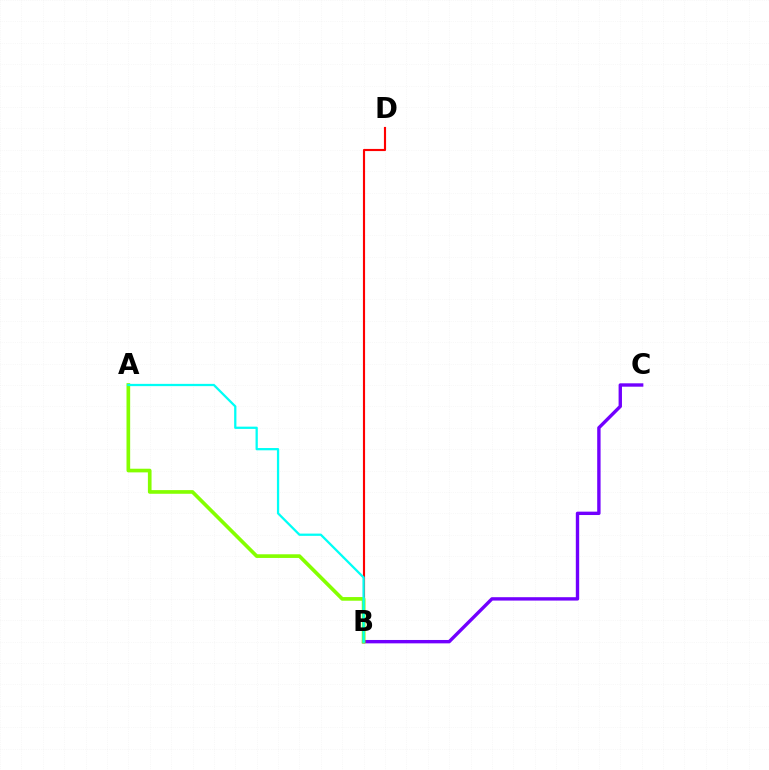{('B', 'C'): [{'color': '#7200ff', 'line_style': 'solid', 'thickness': 2.43}], ('B', 'D'): [{'color': '#ff0000', 'line_style': 'solid', 'thickness': 1.54}], ('A', 'B'): [{'color': '#84ff00', 'line_style': 'solid', 'thickness': 2.63}, {'color': '#00fff6', 'line_style': 'solid', 'thickness': 1.63}]}